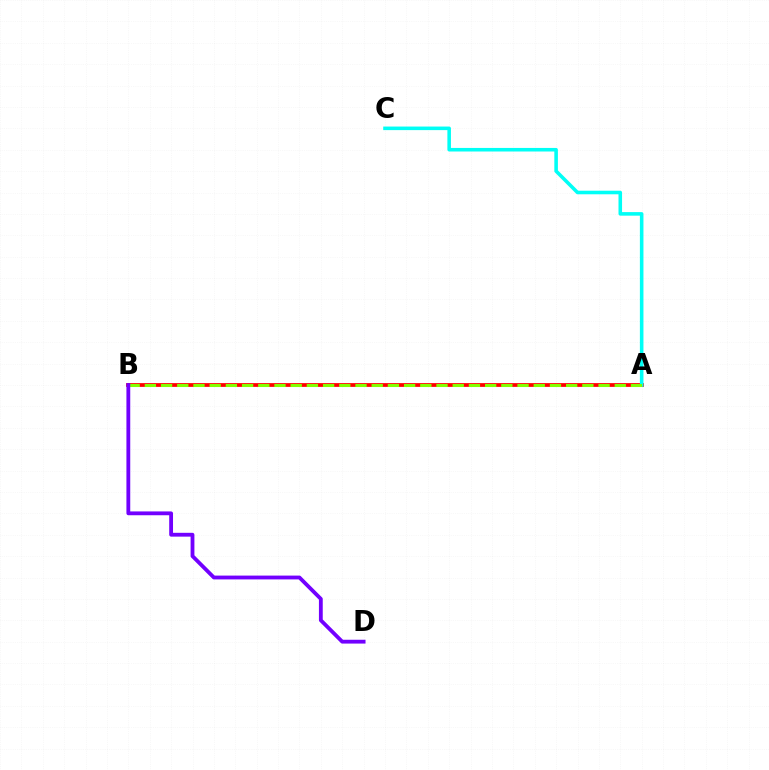{('A', 'B'): [{'color': '#ff0000', 'line_style': 'solid', 'thickness': 2.7}, {'color': '#84ff00', 'line_style': 'dashed', 'thickness': 2.2}], ('A', 'C'): [{'color': '#00fff6', 'line_style': 'solid', 'thickness': 2.57}], ('B', 'D'): [{'color': '#7200ff', 'line_style': 'solid', 'thickness': 2.75}]}